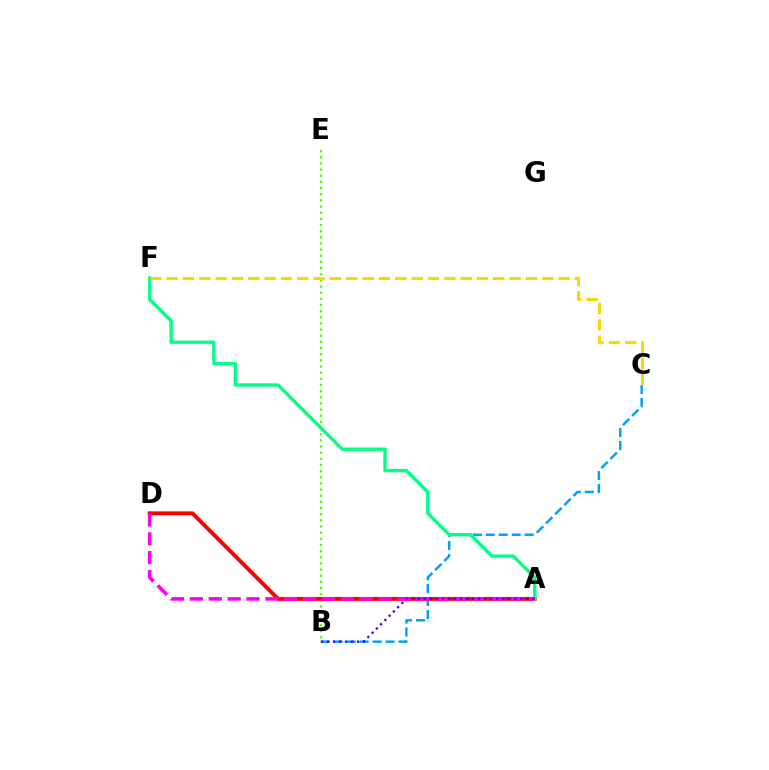{('B', 'C'): [{'color': '#009eff', 'line_style': 'dashed', 'thickness': 1.76}], ('B', 'E'): [{'color': '#4fff00', 'line_style': 'dotted', 'thickness': 1.67}], ('A', 'D'): [{'color': '#ff0000', 'line_style': 'solid', 'thickness': 2.83}, {'color': '#ff00ed', 'line_style': 'dashed', 'thickness': 2.56}], ('A', 'F'): [{'color': '#00ff86', 'line_style': 'solid', 'thickness': 2.42}], ('A', 'B'): [{'color': '#3700ff', 'line_style': 'dotted', 'thickness': 1.64}], ('C', 'F'): [{'color': '#ffd500', 'line_style': 'dashed', 'thickness': 2.22}]}